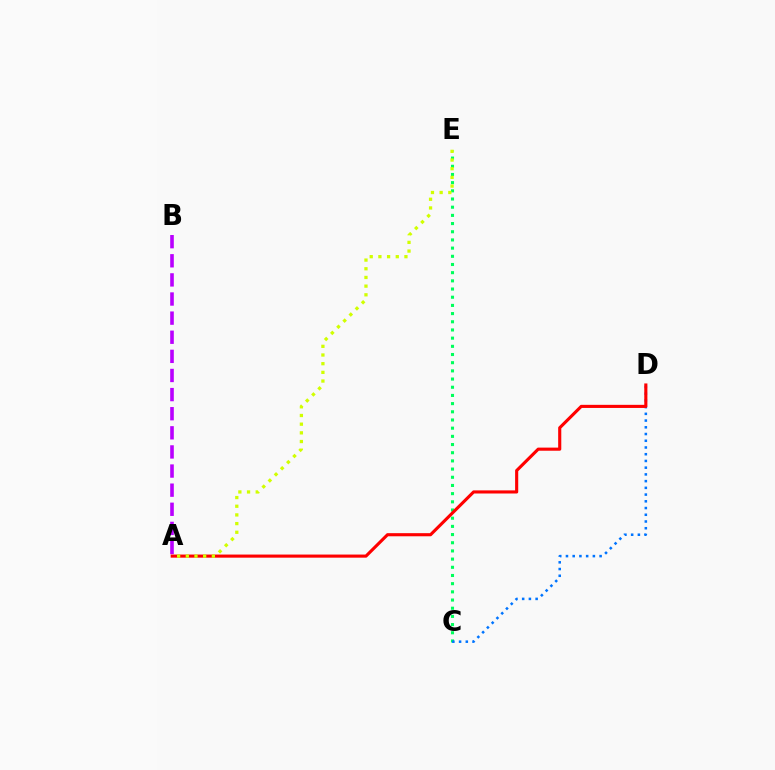{('C', 'E'): [{'color': '#00ff5c', 'line_style': 'dotted', 'thickness': 2.22}], ('A', 'B'): [{'color': '#b900ff', 'line_style': 'dashed', 'thickness': 2.6}], ('C', 'D'): [{'color': '#0074ff', 'line_style': 'dotted', 'thickness': 1.83}], ('A', 'D'): [{'color': '#ff0000', 'line_style': 'solid', 'thickness': 2.24}], ('A', 'E'): [{'color': '#d1ff00', 'line_style': 'dotted', 'thickness': 2.36}]}